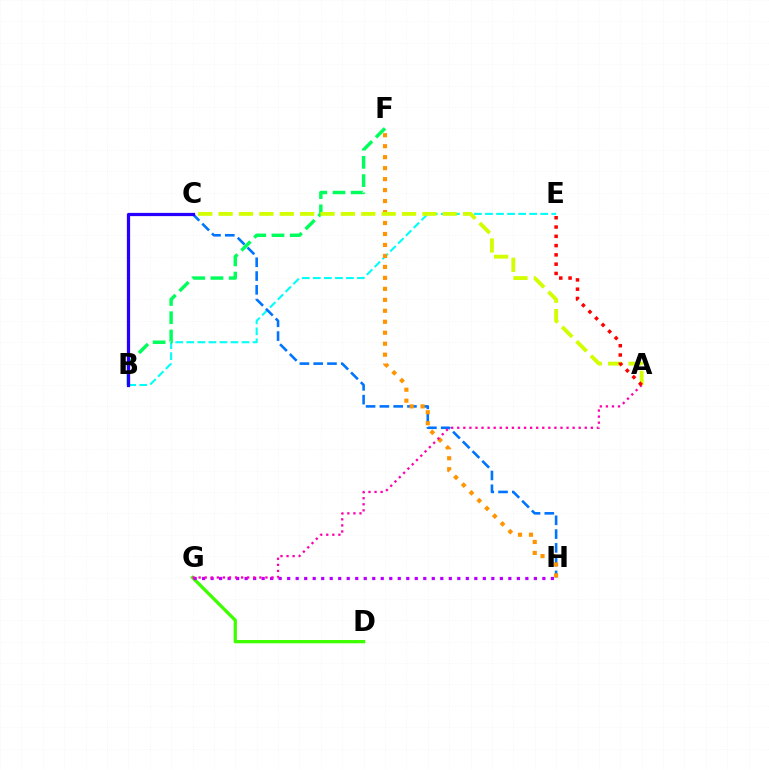{('D', 'G'): [{'color': '#3dff00', 'line_style': 'solid', 'thickness': 2.36}], ('B', 'E'): [{'color': '#00fff6', 'line_style': 'dashed', 'thickness': 1.5}], ('C', 'H'): [{'color': '#0074ff', 'line_style': 'dashed', 'thickness': 1.87}], ('B', 'F'): [{'color': '#00ff5c', 'line_style': 'dashed', 'thickness': 2.48}], ('F', 'H'): [{'color': '#ff9400', 'line_style': 'dotted', 'thickness': 2.98}], ('A', 'C'): [{'color': '#d1ff00', 'line_style': 'dashed', 'thickness': 2.77}], ('G', 'H'): [{'color': '#b900ff', 'line_style': 'dotted', 'thickness': 2.31}], ('A', 'G'): [{'color': '#ff00ac', 'line_style': 'dotted', 'thickness': 1.65}], ('B', 'C'): [{'color': '#2500ff', 'line_style': 'solid', 'thickness': 2.32}], ('A', 'E'): [{'color': '#ff0000', 'line_style': 'dotted', 'thickness': 2.52}]}